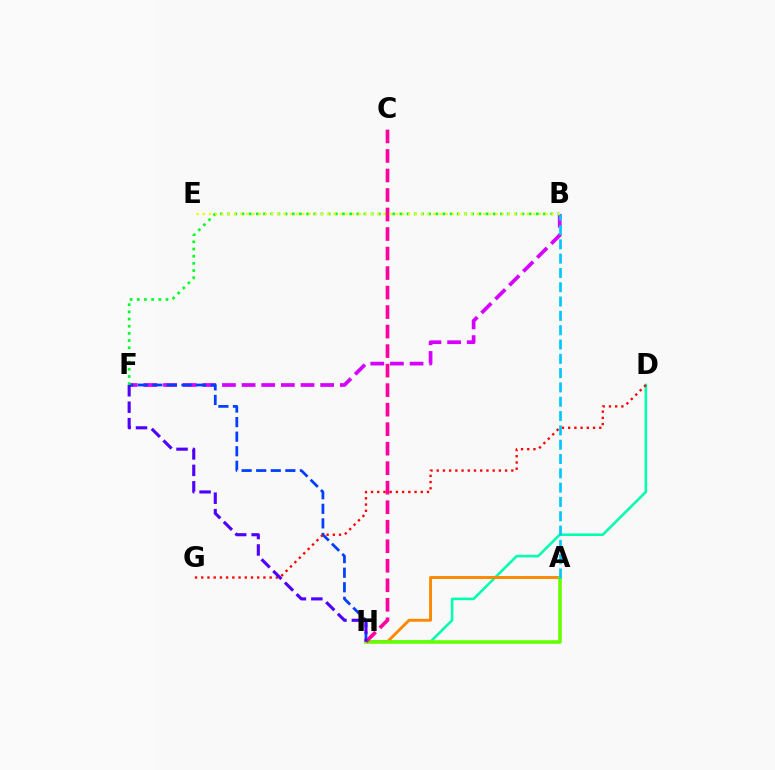{('B', 'F'): [{'color': '#d600ff', 'line_style': 'dashed', 'thickness': 2.67}, {'color': '#00ff27', 'line_style': 'dotted', 'thickness': 1.95}], ('D', 'H'): [{'color': '#00ffaf', 'line_style': 'solid', 'thickness': 1.86}], ('F', 'H'): [{'color': '#003fff', 'line_style': 'dashed', 'thickness': 1.98}, {'color': '#4f00ff', 'line_style': 'dashed', 'thickness': 2.24}], ('A', 'H'): [{'color': '#ff8800', 'line_style': 'solid', 'thickness': 2.09}, {'color': '#66ff00', 'line_style': 'solid', 'thickness': 2.57}], ('C', 'H'): [{'color': '#ff00a0', 'line_style': 'dashed', 'thickness': 2.65}], ('B', 'E'): [{'color': '#eeff00', 'line_style': 'dotted', 'thickness': 1.69}], ('D', 'G'): [{'color': '#ff0000', 'line_style': 'dotted', 'thickness': 1.69}], ('A', 'B'): [{'color': '#00c7ff', 'line_style': 'dashed', 'thickness': 1.94}]}